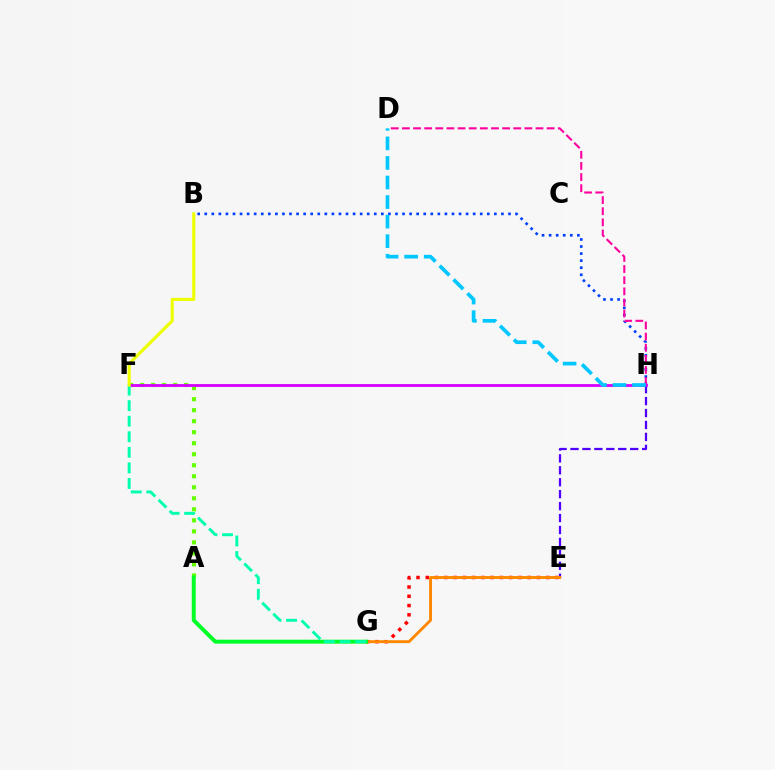{('B', 'H'): [{'color': '#003fff', 'line_style': 'dotted', 'thickness': 1.92}], ('E', 'G'): [{'color': '#ff0000', 'line_style': 'dotted', 'thickness': 2.52}, {'color': '#ff8800', 'line_style': 'solid', 'thickness': 2.09}], ('E', 'H'): [{'color': '#4f00ff', 'line_style': 'dashed', 'thickness': 1.62}], ('D', 'H'): [{'color': '#ff00a0', 'line_style': 'dashed', 'thickness': 1.51}, {'color': '#00c7ff', 'line_style': 'dashed', 'thickness': 2.66}], ('A', 'F'): [{'color': '#66ff00', 'line_style': 'dotted', 'thickness': 2.99}], ('F', 'H'): [{'color': '#d600ff', 'line_style': 'solid', 'thickness': 2.03}], ('A', 'G'): [{'color': '#00ff27', 'line_style': 'solid', 'thickness': 2.83}], ('F', 'G'): [{'color': '#00ffaf', 'line_style': 'dashed', 'thickness': 2.11}], ('B', 'F'): [{'color': '#eeff00', 'line_style': 'solid', 'thickness': 2.23}]}